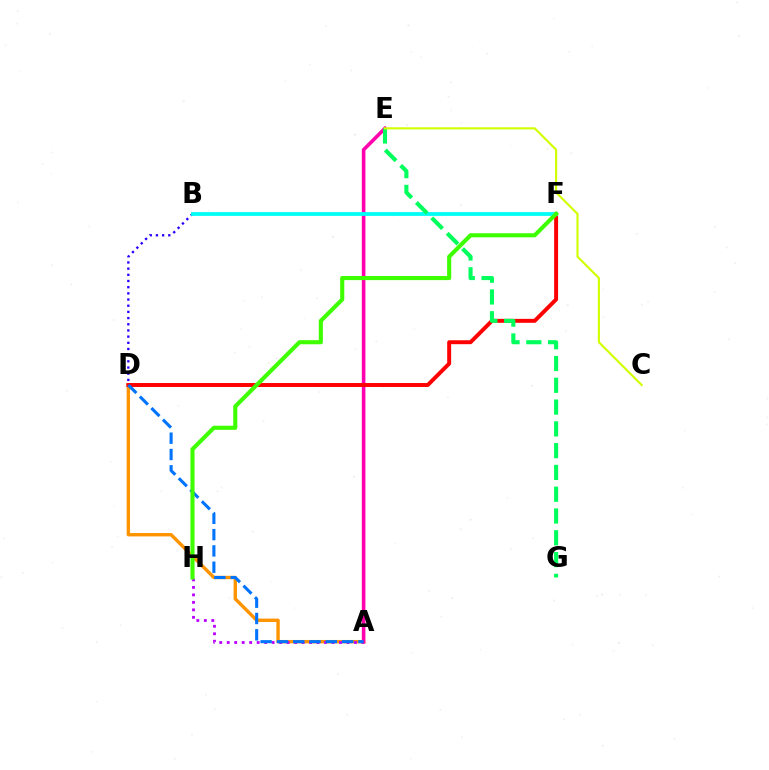{('A', 'D'): [{'color': '#ff9400', 'line_style': 'solid', 'thickness': 2.44}, {'color': '#0074ff', 'line_style': 'dashed', 'thickness': 2.22}], ('B', 'D'): [{'color': '#2500ff', 'line_style': 'dotted', 'thickness': 1.68}], ('A', 'H'): [{'color': '#b900ff', 'line_style': 'dotted', 'thickness': 2.03}], ('A', 'E'): [{'color': '#ff00ac', 'line_style': 'solid', 'thickness': 2.58}], ('D', 'F'): [{'color': '#ff0000', 'line_style': 'solid', 'thickness': 2.84}], ('B', 'F'): [{'color': '#00fff6', 'line_style': 'solid', 'thickness': 2.74}], ('E', 'G'): [{'color': '#00ff5c', 'line_style': 'dashed', 'thickness': 2.96}], ('C', 'E'): [{'color': '#d1ff00', 'line_style': 'solid', 'thickness': 1.54}], ('F', 'H'): [{'color': '#3dff00', 'line_style': 'solid', 'thickness': 2.95}]}